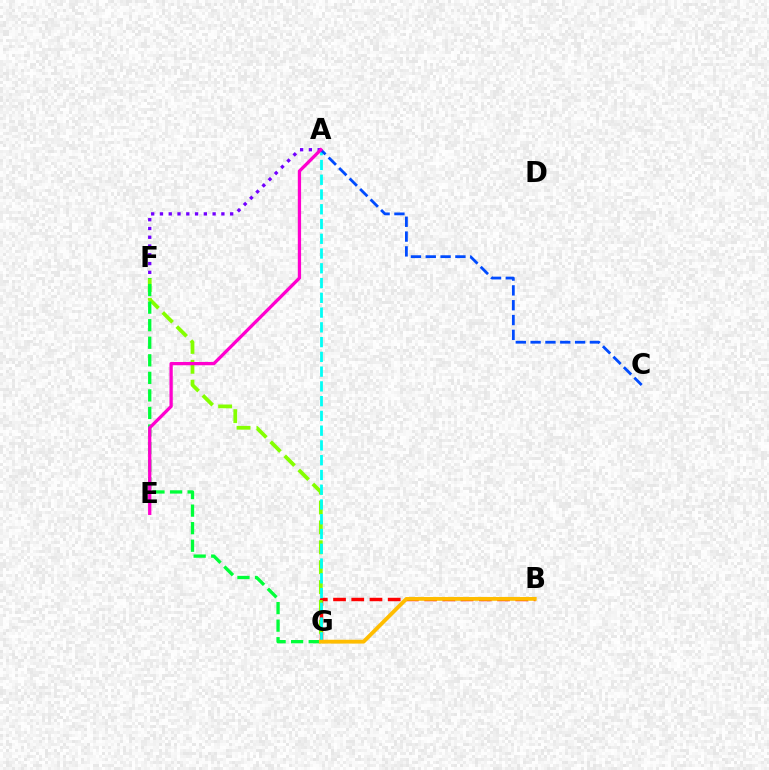{('B', 'G'): [{'color': '#ff0000', 'line_style': 'dashed', 'thickness': 2.48}, {'color': '#ffbd00', 'line_style': 'solid', 'thickness': 2.76}], ('F', 'G'): [{'color': '#84ff00', 'line_style': 'dashed', 'thickness': 2.7}, {'color': '#00ff39', 'line_style': 'dashed', 'thickness': 2.38}], ('A', 'G'): [{'color': '#00fff6', 'line_style': 'dashed', 'thickness': 2.01}], ('A', 'F'): [{'color': '#7200ff', 'line_style': 'dotted', 'thickness': 2.38}], ('A', 'C'): [{'color': '#004bff', 'line_style': 'dashed', 'thickness': 2.01}], ('A', 'E'): [{'color': '#ff00cf', 'line_style': 'solid', 'thickness': 2.36}]}